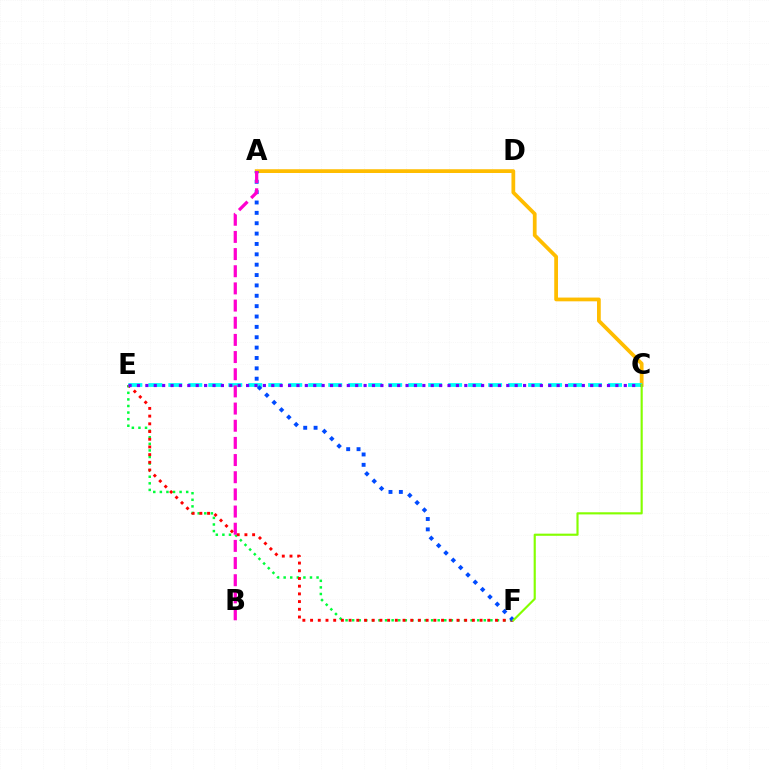{('E', 'F'): [{'color': '#00ff39', 'line_style': 'dotted', 'thickness': 1.79}, {'color': '#ff0000', 'line_style': 'dotted', 'thickness': 2.09}], ('A', 'C'): [{'color': '#ffbd00', 'line_style': 'solid', 'thickness': 2.7}], ('C', 'E'): [{'color': '#00fff6', 'line_style': 'dashed', 'thickness': 2.72}, {'color': '#7200ff', 'line_style': 'dotted', 'thickness': 2.28}], ('A', 'F'): [{'color': '#004bff', 'line_style': 'dotted', 'thickness': 2.82}], ('A', 'B'): [{'color': '#ff00cf', 'line_style': 'dashed', 'thickness': 2.33}], ('C', 'F'): [{'color': '#84ff00', 'line_style': 'solid', 'thickness': 1.54}]}